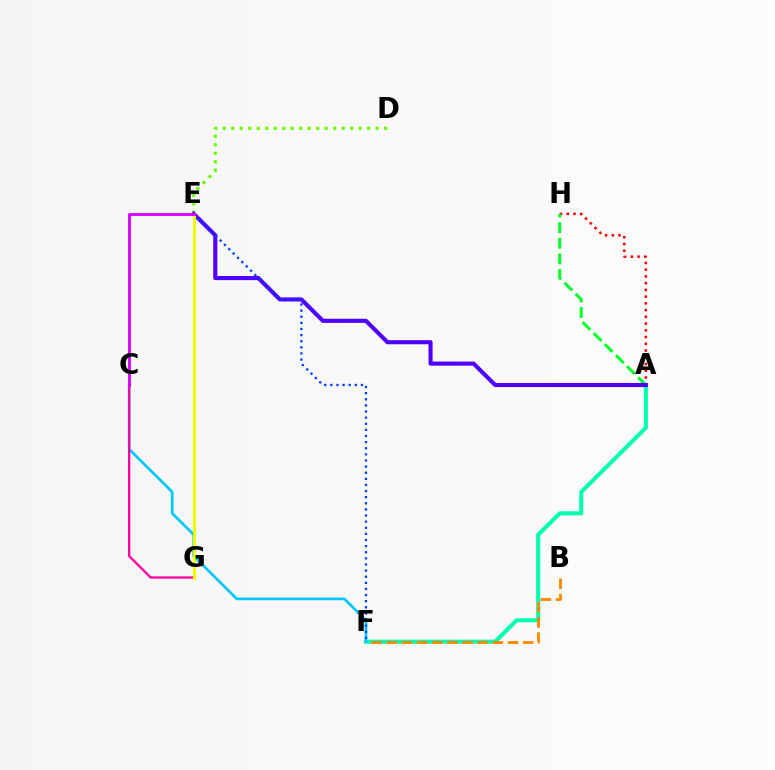{('A', 'F'): [{'color': '#00ffaf', 'line_style': 'solid', 'thickness': 2.93}], ('D', 'E'): [{'color': '#66ff00', 'line_style': 'dotted', 'thickness': 2.31}], ('A', 'H'): [{'color': '#ff0000', 'line_style': 'dotted', 'thickness': 1.83}, {'color': '#00ff27', 'line_style': 'dashed', 'thickness': 2.13}], ('B', 'F'): [{'color': '#ff8800', 'line_style': 'dashed', 'thickness': 2.06}], ('C', 'F'): [{'color': '#00c7ff', 'line_style': 'solid', 'thickness': 1.94}], ('A', 'E'): [{'color': '#4f00ff', 'line_style': 'solid', 'thickness': 2.96}], ('E', 'F'): [{'color': '#003fff', 'line_style': 'dotted', 'thickness': 1.66}], ('C', 'G'): [{'color': '#ff00a0', 'line_style': 'solid', 'thickness': 1.65}], ('E', 'G'): [{'color': '#eeff00', 'line_style': 'solid', 'thickness': 2.13}], ('C', 'E'): [{'color': '#d600ff', 'line_style': 'solid', 'thickness': 2.06}]}